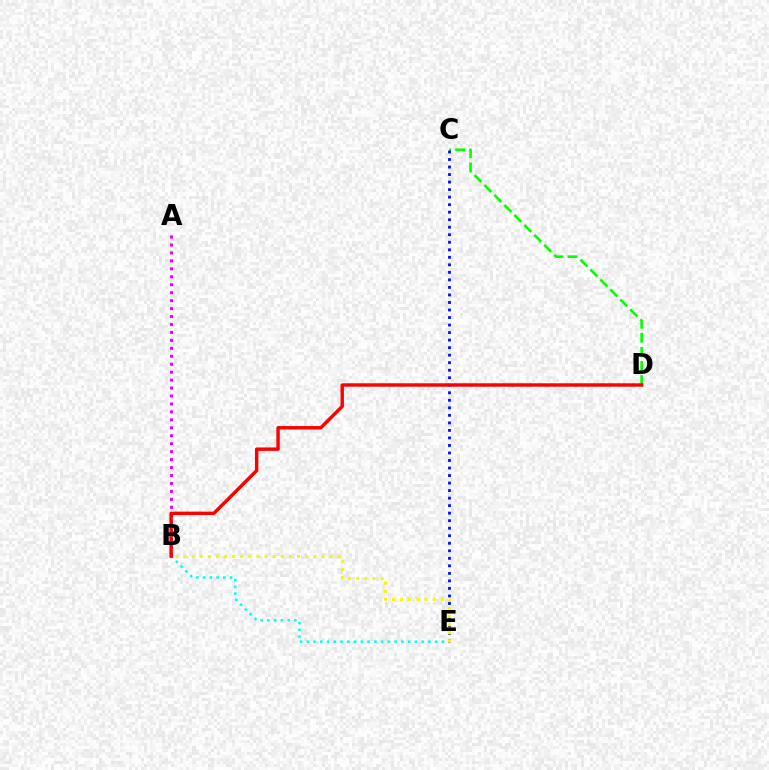{('B', 'E'): [{'color': '#00fff6', 'line_style': 'dotted', 'thickness': 1.84}, {'color': '#fcf500', 'line_style': 'dotted', 'thickness': 2.21}], ('C', 'D'): [{'color': '#08ff00', 'line_style': 'dashed', 'thickness': 1.91}], ('C', 'E'): [{'color': '#0010ff', 'line_style': 'dotted', 'thickness': 2.04}], ('A', 'B'): [{'color': '#ee00ff', 'line_style': 'dotted', 'thickness': 2.16}], ('B', 'D'): [{'color': '#ff0000', 'line_style': 'solid', 'thickness': 2.47}]}